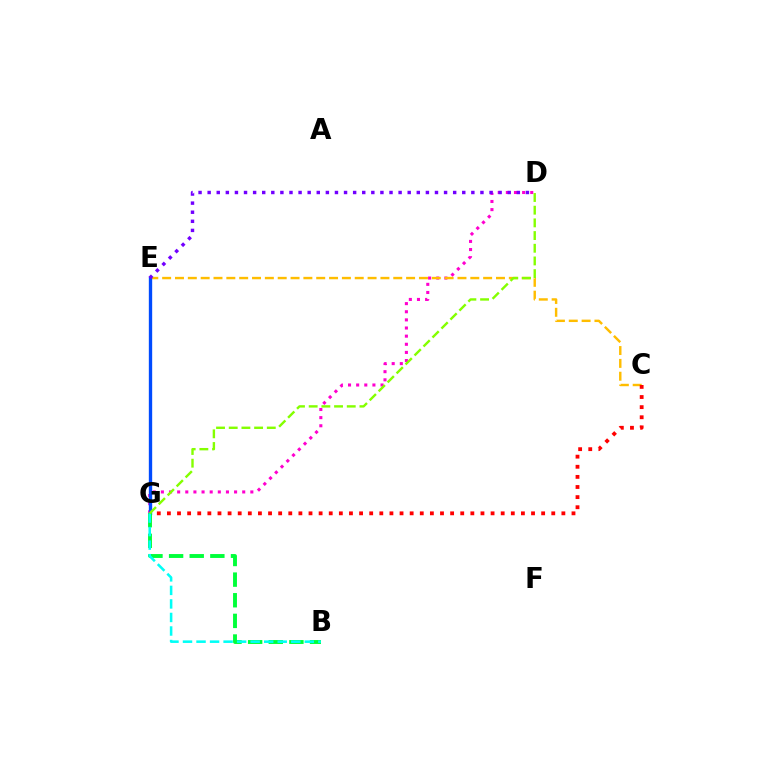{('D', 'G'): [{'color': '#ff00cf', 'line_style': 'dotted', 'thickness': 2.21}, {'color': '#84ff00', 'line_style': 'dashed', 'thickness': 1.72}], ('C', 'E'): [{'color': '#ffbd00', 'line_style': 'dashed', 'thickness': 1.74}], ('E', 'G'): [{'color': '#004bff', 'line_style': 'solid', 'thickness': 2.41}], ('D', 'E'): [{'color': '#7200ff', 'line_style': 'dotted', 'thickness': 2.47}], ('B', 'G'): [{'color': '#00ff39', 'line_style': 'dashed', 'thickness': 2.8}, {'color': '#00fff6', 'line_style': 'dashed', 'thickness': 1.84}], ('C', 'G'): [{'color': '#ff0000', 'line_style': 'dotted', 'thickness': 2.75}]}